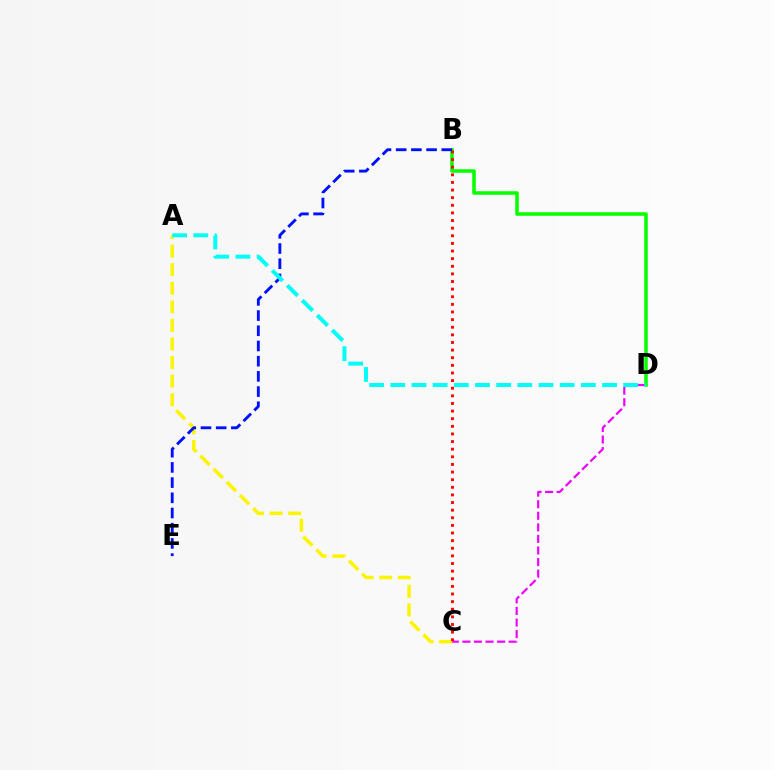{('C', 'D'): [{'color': '#ee00ff', 'line_style': 'dashed', 'thickness': 1.57}], ('B', 'D'): [{'color': '#08ff00', 'line_style': 'solid', 'thickness': 2.55}], ('A', 'C'): [{'color': '#fcf500', 'line_style': 'dashed', 'thickness': 2.52}], ('B', 'C'): [{'color': '#ff0000', 'line_style': 'dotted', 'thickness': 2.07}], ('B', 'E'): [{'color': '#0010ff', 'line_style': 'dashed', 'thickness': 2.06}], ('A', 'D'): [{'color': '#00fff6', 'line_style': 'dashed', 'thickness': 2.88}]}